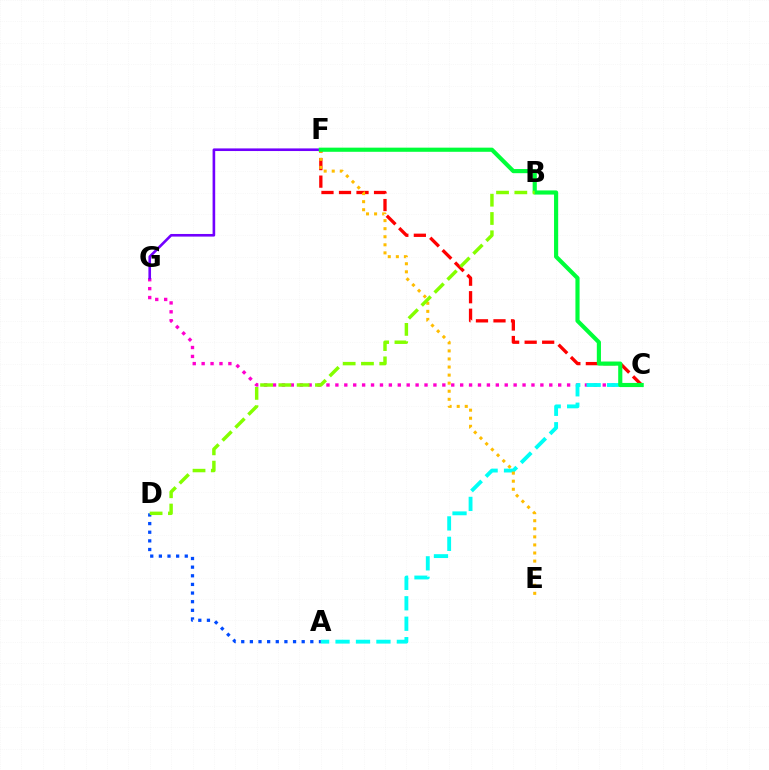{('C', 'G'): [{'color': '#ff00cf', 'line_style': 'dotted', 'thickness': 2.42}], ('C', 'F'): [{'color': '#ff0000', 'line_style': 'dashed', 'thickness': 2.38}, {'color': '#00ff39', 'line_style': 'solid', 'thickness': 2.98}], ('A', 'C'): [{'color': '#00fff6', 'line_style': 'dashed', 'thickness': 2.78}], ('E', 'F'): [{'color': '#ffbd00', 'line_style': 'dotted', 'thickness': 2.19}], ('F', 'G'): [{'color': '#7200ff', 'line_style': 'solid', 'thickness': 1.89}], ('A', 'D'): [{'color': '#004bff', 'line_style': 'dotted', 'thickness': 2.35}], ('B', 'D'): [{'color': '#84ff00', 'line_style': 'dashed', 'thickness': 2.48}]}